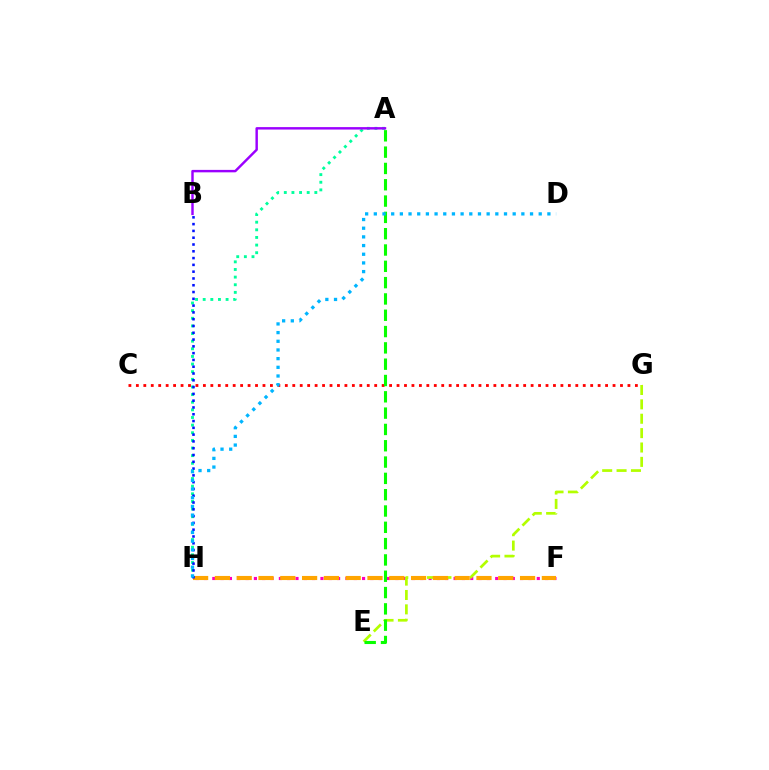{('F', 'H'): [{'color': '#ff00bd', 'line_style': 'dotted', 'thickness': 2.26}, {'color': '#ffa500', 'line_style': 'dashed', 'thickness': 2.96}], ('A', 'H'): [{'color': '#00ff9d', 'line_style': 'dotted', 'thickness': 2.07}], ('C', 'G'): [{'color': '#ff0000', 'line_style': 'dotted', 'thickness': 2.02}], ('A', 'B'): [{'color': '#9b00ff', 'line_style': 'solid', 'thickness': 1.76}], ('E', 'G'): [{'color': '#b3ff00', 'line_style': 'dashed', 'thickness': 1.95}], ('A', 'E'): [{'color': '#08ff00', 'line_style': 'dashed', 'thickness': 2.22}], ('B', 'H'): [{'color': '#0010ff', 'line_style': 'dotted', 'thickness': 1.84}], ('D', 'H'): [{'color': '#00b5ff', 'line_style': 'dotted', 'thickness': 2.36}]}